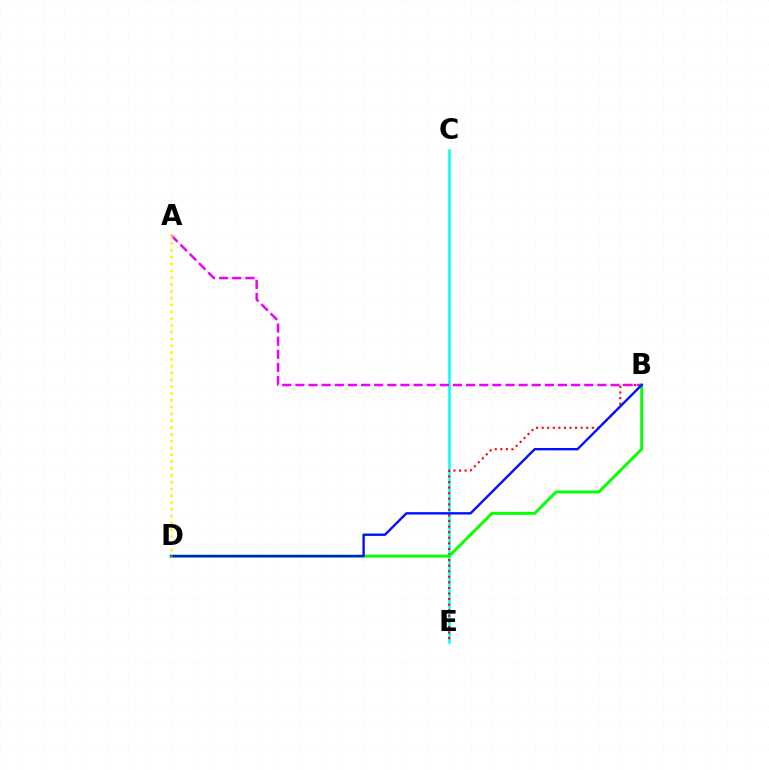{('C', 'E'): [{'color': '#00fff6', 'line_style': 'solid', 'thickness': 1.8}], ('B', 'E'): [{'color': '#ff0000', 'line_style': 'dotted', 'thickness': 1.51}], ('A', 'B'): [{'color': '#ee00ff', 'line_style': 'dashed', 'thickness': 1.78}], ('B', 'D'): [{'color': '#08ff00', 'line_style': 'solid', 'thickness': 2.1}, {'color': '#0010ff', 'line_style': 'solid', 'thickness': 1.71}], ('A', 'D'): [{'color': '#fcf500', 'line_style': 'dotted', 'thickness': 1.85}]}